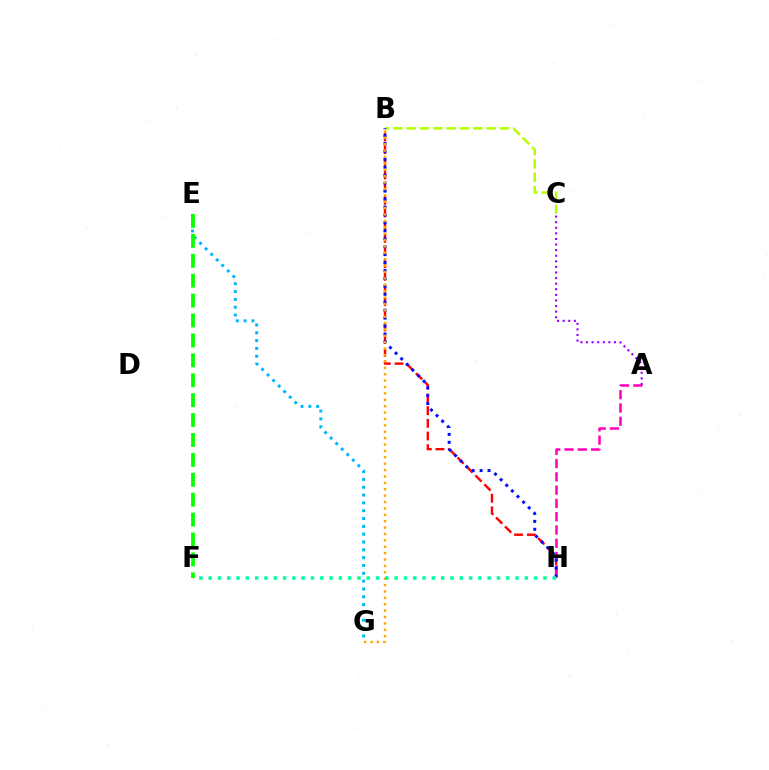{('E', 'G'): [{'color': '#00b5ff', 'line_style': 'dotted', 'thickness': 2.13}], ('E', 'F'): [{'color': '#08ff00', 'line_style': 'dashed', 'thickness': 2.7}], ('B', 'H'): [{'color': '#ff0000', 'line_style': 'dashed', 'thickness': 1.72}, {'color': '#0010ff', 'line_style': 'dotted', 'thickness': 2.16}], ('B', 'C'): [{'color': '#b3ff00', 'line_style': 'dashed', 'thickness': 1.81}], ('A', 'H'): [{'color': '#ff00bd', 'line_style': 'dashed', 'thickness': 1.8}], ('B', 'G'): [{'color': '#ffa500', 'line_style': 'dotted', 'thickness': 1.74}], ('F', 'H'): [{'color': '#00ff9d', 'line_style': 'dotted', 'thickness': 2.53}], ('A', 'C'): [{'color': '#9b00ff', 'line_style': 'dotted', 'thickness': 1.52}]}